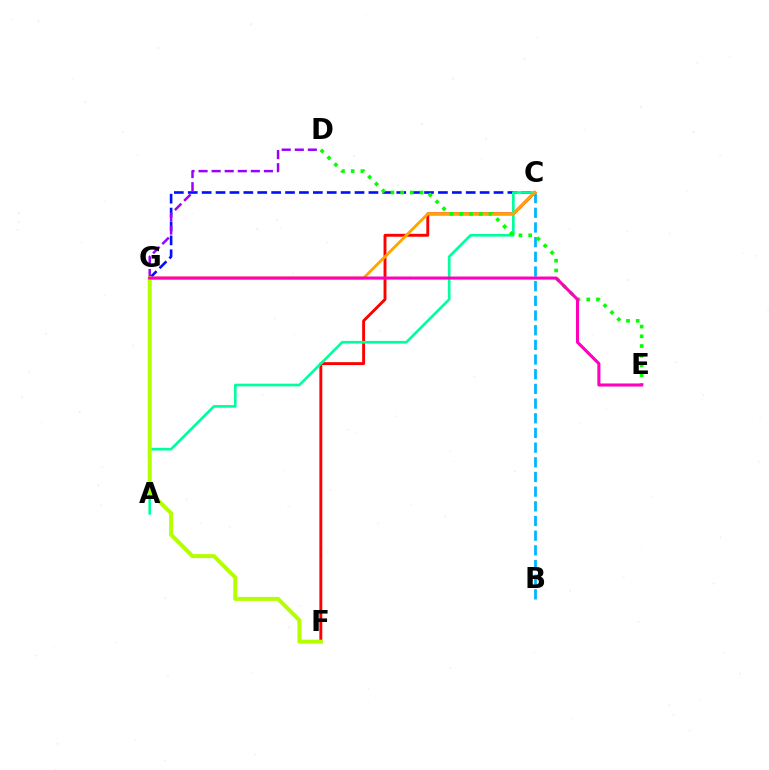{('C', 'G'): [{'color': '#0010ff', 'line_style': 'dashed', 'thickness': 1.89}, {'color': '#ffa500', 'line_style': 'solid', 'thickness': 2.05}], ('C', 'F'): [{'color': '#ff0000', 'line_style': 'solid', 'thickness': 2.09}], ('A', 'C'): [{'color': '#00ff9d', 'line_style': 'solid', 'thickness': 1.91}], ('B', 'C'): [{'color': '#00b5ff', 'line_style': 'dashed', 'thickness': 1.99}], ('D', 'G'): [{'color': '#9b00ff', 'line_style': 'dashed', 'thickness': 1.78}], ('F', 'G'): [{'color': '#b3ff00', 'line_style': 'solid', 'thickness': 2.86}], ('D', 'E'): [{'color': '#08ff00', 'line_style': 'dotted', 'thickness': 2.64}], ('E', 'G'): [{'color': '#ff00bd', 'line_style': 'solid', 'thickness': 2.21}]}